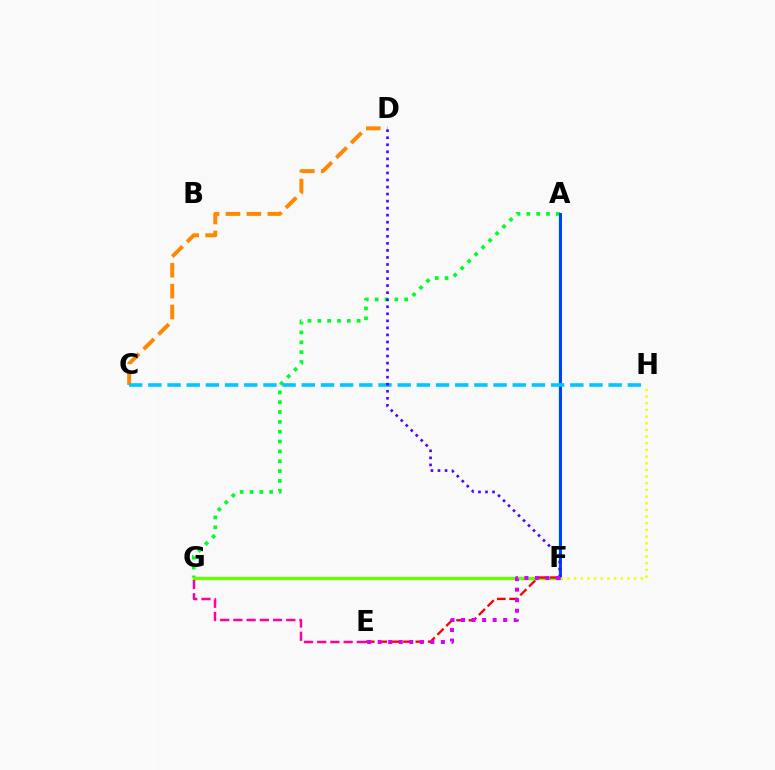{('A', 'F'): [{'color': '#00ffaf', 'line_style': 'solid', 'thickness': 1.79}, {'color': '#003fff', 'line_style': 'solid', 'thickness': 2.13}], ('A', 'G'): [{'color': '#00ff27', 'line_style': 'dotted', 'thickness': 2.67}], ('F', 'G'): [{'color': '#66ff00', 'line_style': 'solid', 'thickness': 2.4}], ('E', 'G'): [{'color': '#ff00a0', 'line_style': 'dashed', 'thickness': 1.8}], ('E', 'F'): [{'color': '#ff0000', 'line_style': 'dashed', 'thickness': 1.68}, {'color': '#d600ff', 'line_style': 'dotted', 'thickness': 2.86}], ('C', 'D'): [{'color': '#ff8800', 'line_style': 'dashed', 'thickness': 2.84}], ('F', 'H'): [{'color': '#eeff00', 'line_style': 'dotted', 'thickness': 1.81}], ('C', 'H'): [{'color': '#00c7ff', 'line_style': 'dashed', 'thickness': 2.61}], ('D', 'F'): [{'color': '#4f00ff', 'line_style': 'dotted', 'thickness': 1.91}]}